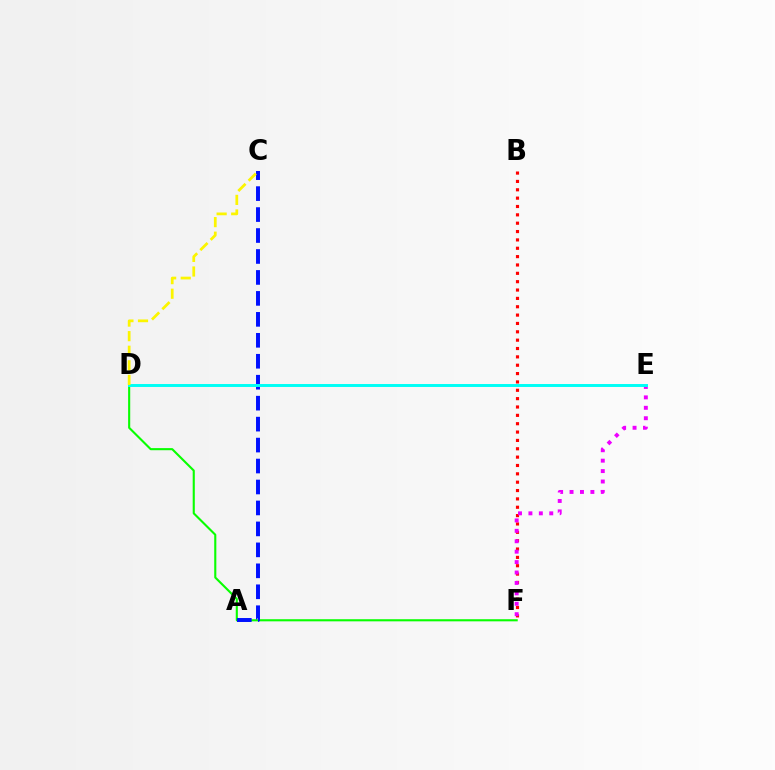{('D', 'F'): [{'color': '#08ff00', 'line_style': 'solid', 'thickness': 1.52}], ('B', 'F'): [{'color': '#ff0000', 'line_style': 'dotted', 'thickness': 2.27}], ('E', 'F'): [{'color': '#ee00ff', 'line_style': 'dotted', 'thickness': 2.83}], ('A', 'C'): [{'color': '#0010ff', 'line_style': 'dashed', 'thickness': 2.85}], ('D', 'E'): [{'color': '#00fff6', 'line_style': 'solid', 'thickness': 2.12}], ('C', 'D'): [{'color': '#fcf500', 'line_style': 'dashed', 'thickness': 1.98}]}